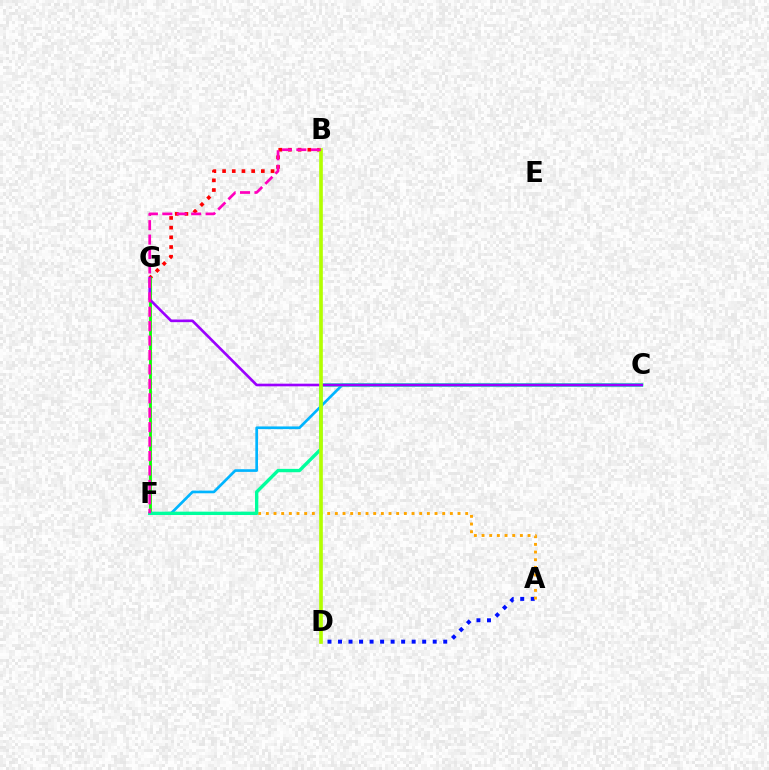{('A', 'D'): [{'color': '#0010ff', 'line_style': 'dotted', 'thickness': 2.86}], ('B', 'G'): [{'color': '#ff0000', 'line_style': 'dotted', 'thickness': 2.63}], ('C', 'F'): [{'color': '#00b5ff', 'line_style': 'solid', 'thickness': 1.93}, {'color': '#00ff9d', 'line_style': 'solid', 'thickness': 2.42}], ('A', 'F'): [{'color': '#ffa500', 'line_style': 'dotted', 'thickness': 2.08}], ('F', 'G'): [{'color': '#08ff00', 'line_style': 'solid', 'thickness': 2.03}], ('C', 'G'): [{'color': '#9b00ff', 'line_style': 'solid', 'thickness': 1.9}], ('B', 'D'): [{'color': '#b3ff00', 'line_style': 'solid', 'thickness': 2.63}], ('B', 'F'): [{'color': '#ff00bd', 'line_style': 'dashed', 'thickness': 1.96}]}